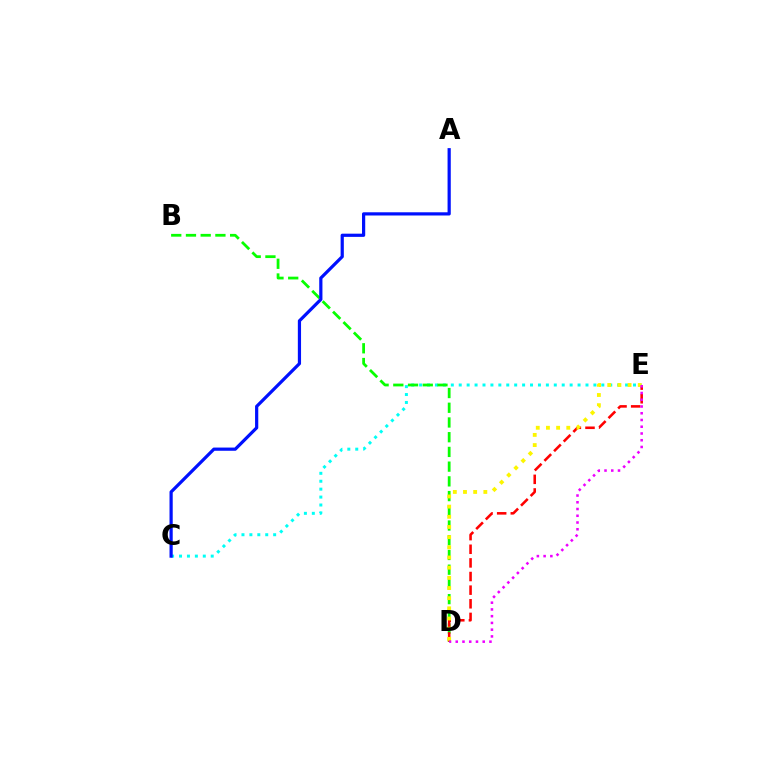{('C', 'E'): [{'color': '#00fff6', 'line_style': 'dotted', 'thickness': 2.15}], ('B', 'D'): [{'color': '#08ff00', 'line_style': 'dashed', 'thickness': 2.0}], ('D', 'E'): [{'color': '#ff0000', 'line_style': 'dashed', 'thickness': 1.85}, {'color': '#fcf500', 'line_style': 'dotted', 'thickness': 2.76}, {'color': '#ee00ff', 'line_style': 'dotted', 'thickness': 1.83}], ('A', 'C'): [{'color': '#0010ff', 'line_style': 'solid', 'thickness': 2.31}]}